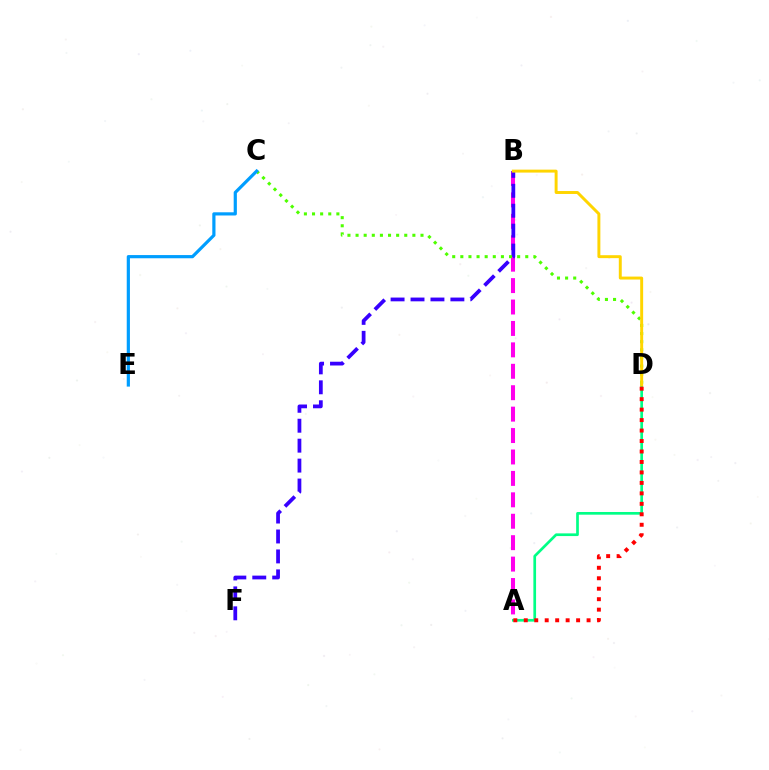{('A', 'B'): [{'color': '#ff00ed', 'line_style': 'dashed', 'thickness': 2.91}], ('A', 'D'): [{'color': '#00ff86', 'line_style': 'solid', 'thickness': 1.94}, {'color': '#ff0000', 'line_style': 'dotted', 'thickness': 2.84}], ('B', 'F'): [{'color': '#3700ff', 'line_style': 'dashed', 'thickness': 2.71}], ('C', 'D'): [{'color': '#4fff00', 'line_style': 'dotted', 'thickness': 2.21}], ('B', 'D'): [{'color': '#ffd500', 'line_style': 'solid', 'thickness': 2.12}], ('C', 'E'): [{'color': '#009eff', 'line_style': 'solid', 'thickness': 2.3}]}